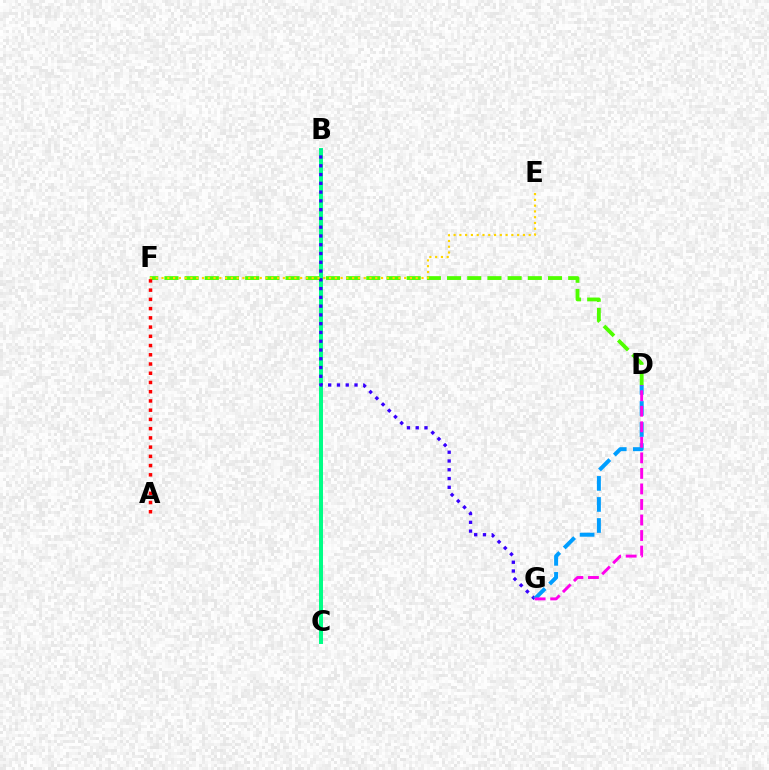{('D', 'F'): [{'color': '#4fff00', 'line_style': 'dashed', 'thickness': 2.74}], ('A', 'F'): [{'color': '#ff0000', 'line_style': 'dotted', 'thickness': 2.51}], ('B', 'C'): [{'color': '#00ff86', 'line_style': 'solid', 'thickness': 2.86}], ('B', 'G'): [{'color': '#3700ff', 'line_style': 'dotted', 'thickness': 2.38}], ('E', 'F'): [{'color': '#ffd500', 'line_style': 'dotted', 'thickness': 1.57}], ('D', 'G'): [{'color': '#009eff', 'line_style': 'dashed', 'thickness': 2.86}, {'color': '#ff00ed', 'line_style': 'dashed', 'thickness': 2.11}]}